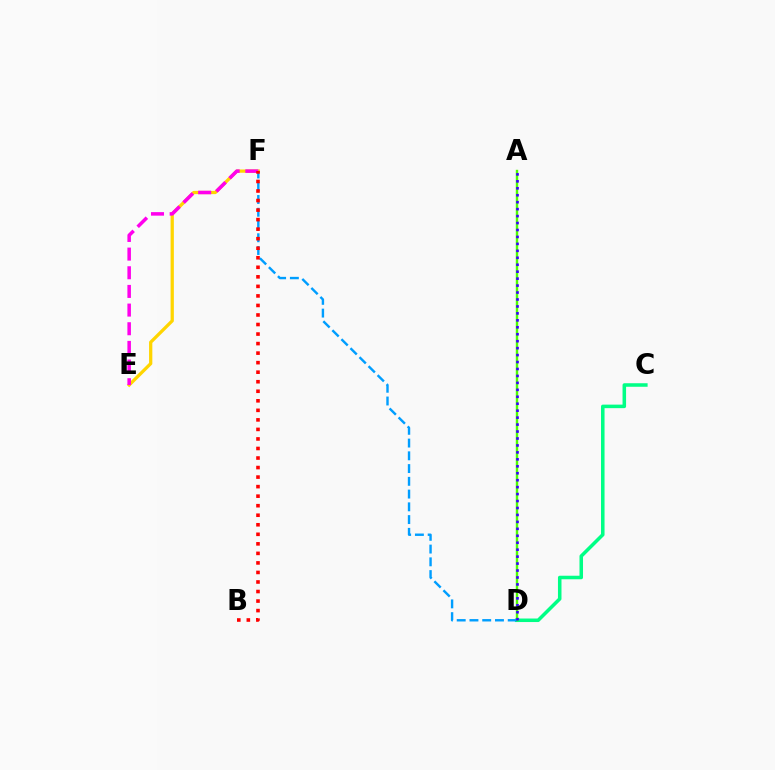{('C', 'D'): [{'color': '#00ff86', 'line_style': 'solid', 'thickness': 2.54}], ('A', 'D'): [{'color': '#4fff00', 'line_style': 'solid', 'thickness': 1.74}, {'color': '#3700ff', 'line_style': 'dotted', 'thickness': 1.89}], ('E', 'F'): [{'color': '#ffd500', 'line_style': 'solid', 'thickness': 2.35}, {'color': '#ff00ed', 'line_style': 'dashed', 'thickness': 2.53}], ('D', 'F'): [{'color': '#009eff', 'line_style': 'dashed', 'thickness': 1.73}], ('B', 'F'): [{'color': '#ff0000', 'line_style': 'dotted', 'thickness': 2.59}]}